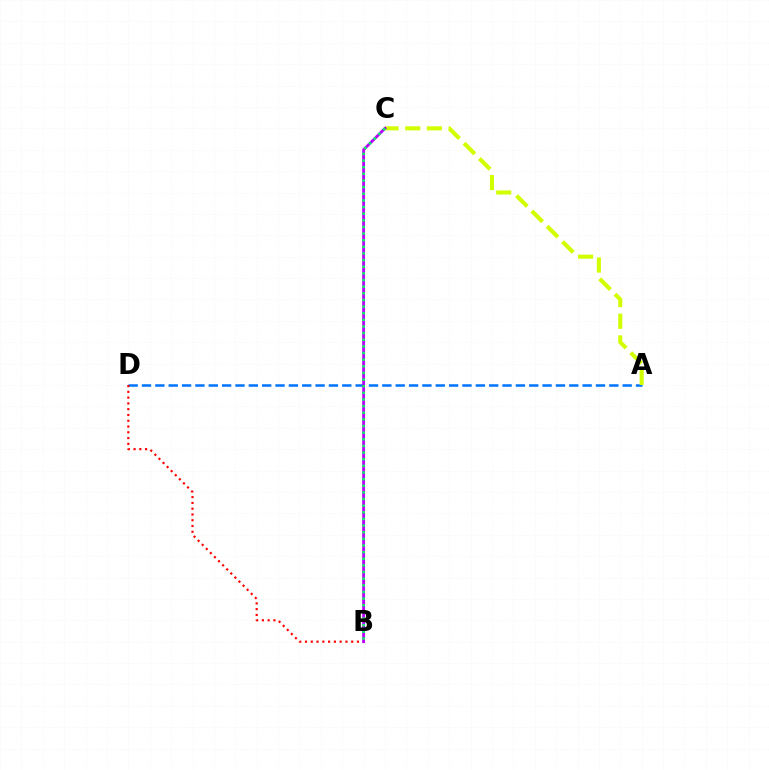{('A', 'D'): [{'color': '#0074ff', 'line_style': 'dashed', 'thickness': 1.81}], ('A', 'C'): [{'color': '#d1ff00', 'line_style': 'dashed', 'thickness': 2.95}], ('B', 'D'): [{'color': '#ff0000', 'line_style': 'dotted', 'thickness': 1.57}], ('B', 'C'): [{'color': '#b900ff', 'line_style': 'solid', 'thickness': 2.04}, {'color': '#00ff5c', 'line_style': 'dotted', 'thickness': 1.8}]}